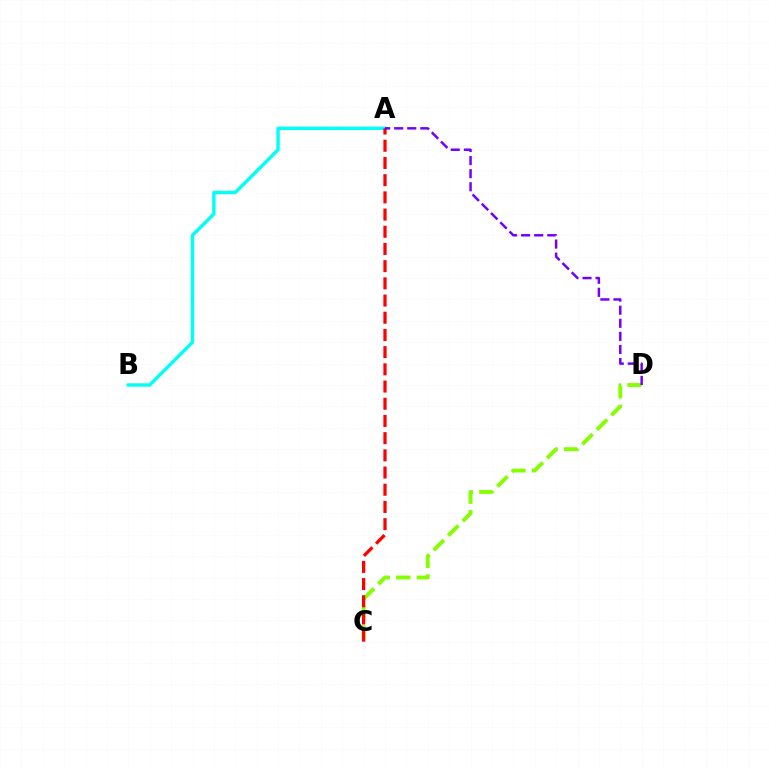{('C', 'D'): [{'color': '#84ff00', 'line_style': 'dashed', 'thickness': 2.79}], ('A', 'B'): [{'color': '#00fff6', 'line_style': 'solid', 'thickness': 2.45}], ('A', 'C'): [{'color': '#ff0000', 'line_style': 'dashed', 'thickness': 2.34}], ('A', 'D'): [{'color': '#7200ff', 'line_style': 'dashed', 'thickness': 1.78}]}